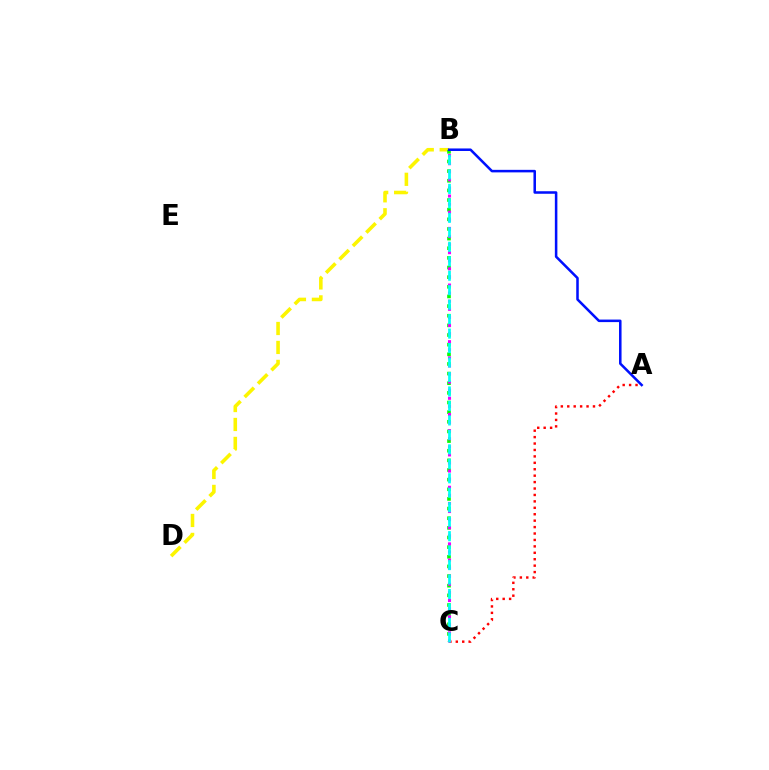{('B', 'D'): [{'color': '#fcf500', 'line_style': 'dashed', 'thickness': 2.57}], ('A', 'C'): [{'color': '#ff0000', 'line_style': 'dotted', 'thickness': 1.75}], ('B', 'C'): [{'color': '#08ff00', 'line_style': 'dotted', 'thickness': 2.62}, {'color': '#ee00ff', 'line_style': 'dotted', 'thickness': 2.2}, {'color': '#00fff6', 'line_style': 'dashed', 'thickness': 1.97}], ('A', 'B'): [{'color': '#0010ff', 'line_style': 'solid', 'thickness': 1.82}]}